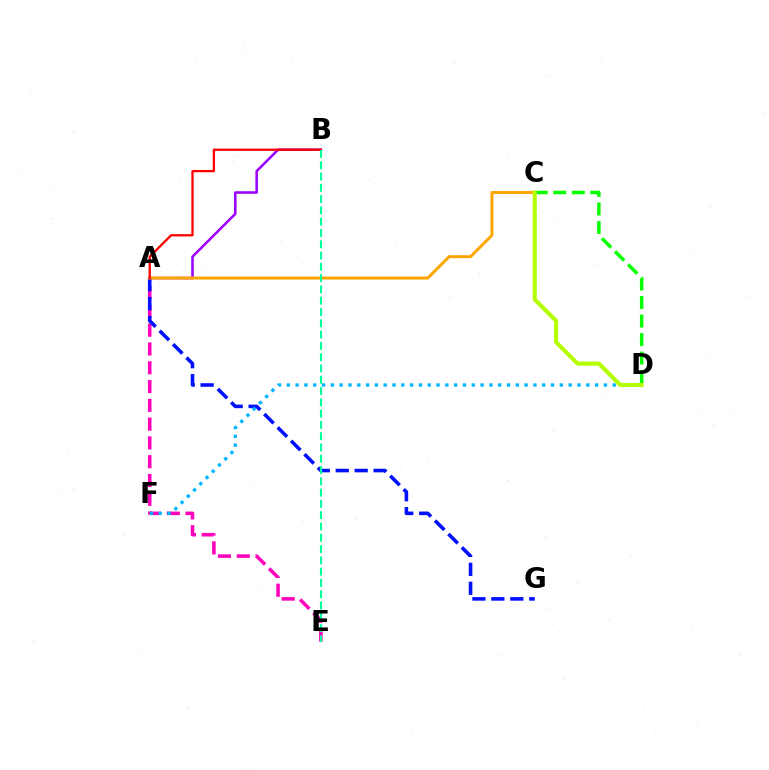{('A', 'E'): [{'color': '#ff00bd', 'line_style': 'dashed', 'thickness': 2.55}], ('A', 'G'): [{'color': '#0010ff', 'line_style': 'dashed', 'thickness': 2.57}], ('D', 'F'): [{'color': '#00b5ff', 'line_style': 'dotted', 'thickness': 2.39}], ('A', 'B'): [{'color': '#9b00ff', 'line_style': 'solid', 'thickness': 1.83}, {'color': '#ff0000', 'line_style': 'solid', 'thickness': 1.65}], ('C', 'D'): [{'color': '#08ff00', 'line_style': 'dashed', 'thickness': 2.52}, {'color': '#b3ff00', 'line_style': 'solid', 'thickness': 2.94}], ('A', 'C'): [{'color': '#ffa500', 'line_style': 'solid', 'thickness': 2.13}], ('B', 'E'): [{'color': '#00ff9d', 'line_style': 'dashed', 'thickness': 1.53}]}